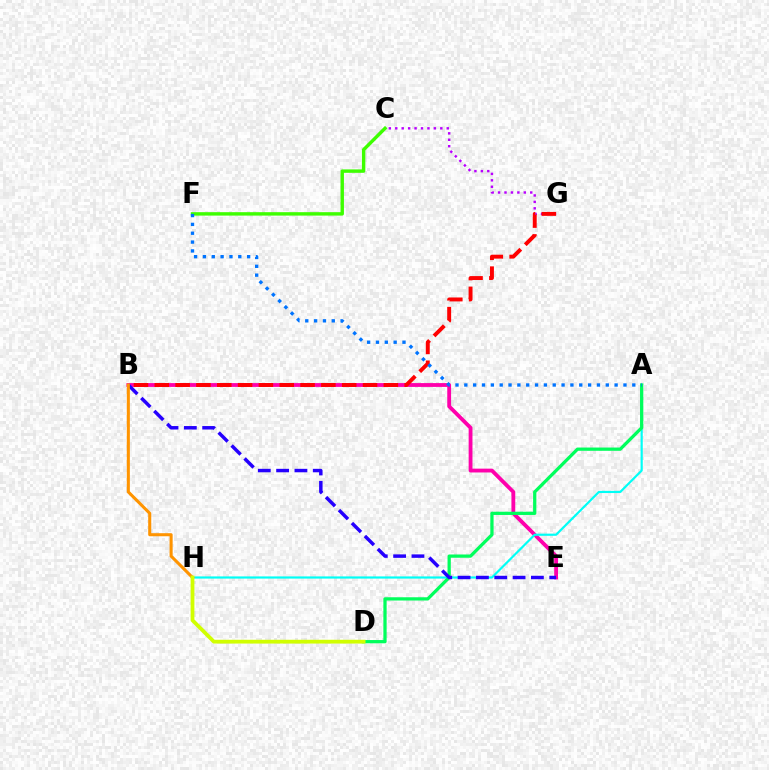{('B', 'E'): [{'color': '#ff00ac', 'line_style': 'solid', 'thickness': 2.75}, {'color': '#2500ff', 'line_style': 'dashed', 'thickness': 2.49}], ('C', 'G'): [{'color': '#b900ff', 'line_style': 'dotted', 'thickness': 1.75}], ('A', 'H'): [{'color': '#00fff6', 'line_style': 'solid', 'thickness': 1.57}], ('B', 'G'): [{'color': '#ff0000', 'line_style': 'dashed', 'thickness': 2.83}], ('C', 'F'): [{'color': '#3dff00', 'line_style': 'solid', 'thickness': 2.46}], ('A', 'D'): [{'color': '#00ff5c', 'line_style': 'solid', 'thickness': 2.34}], ('B', 'H'): [{'color': '#ff9400', 'line_style': 'solid', 'thickness': 2.21}], ('D', 'H'): [{'color': '#d1ff00', 'line_style': 'solid', 'thickness': 2.72}], ('A', 'F'): [{'color': '#0074ff', 'line_style': 'dotted', 'thickness': 2.4}]}